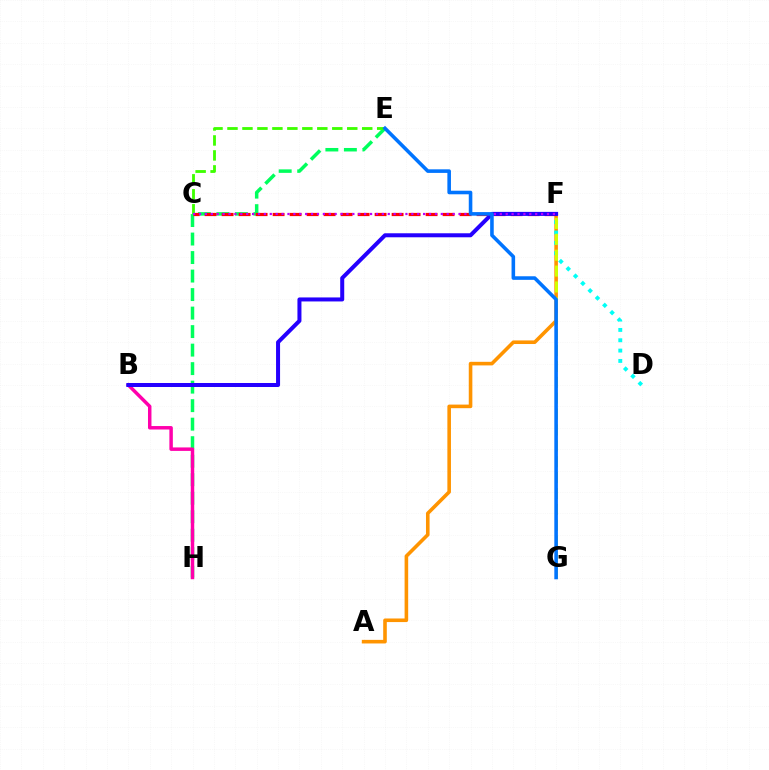{('A', 'F'): [{'color': '#ff9400', 'line_style': 'solid', 'thickness': 2.59}], ('E', 'H'): [{'color': '#00ff5c', 'line_style': 'dashed', 'thickness': 2.51}], ('D', 'F'): [{'color': '#00fff6', 'line_style': 'dotted', 'thickness': 2.81}], ('C', 'F'): [{'color': '#ff0000', 'line_style': 'dashed', 'thickness': 2.31}, {'color': '#b900ff', 'line_style': 'dotted', 'thickness': 1.6}], ('B', 'H'): [{'color': '#ff00ac', 'line_style': 'solid', 'thickness': 2.5}], ('B', 'F'): [{'color': '#2500ff', 'line_style': 'solid', 'thickness': 2.89}], ('F', 'G'): [{'color': '#d1ff00', 'line_style': 'dashed', 'thickness': 2.16}], ('C', 'E'): [{'color': '#3dff00', 'line_style': 'dashed', 'thickness': 2.03}], ('E', 'G'): [{'color': '#0074ff', 'line_style': 'solid', 'thickness': 2.58}]}